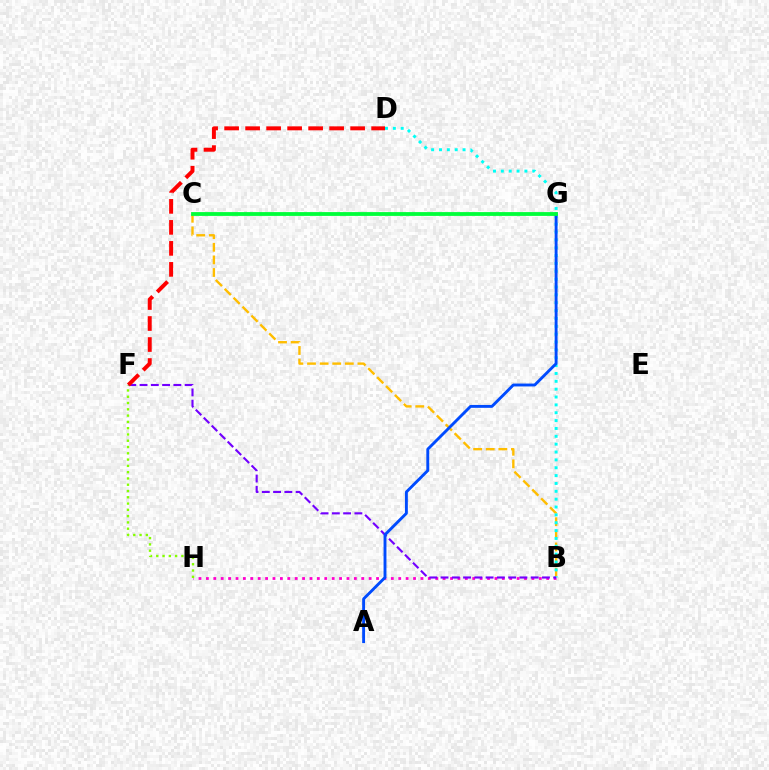{('B', 'H'): [{'color': '#ff00cf', 'line_style': 'dotted', 'thickness': 2.01}], ('B', 'C'): [{'color': '#ffbd00', 'line_style': 'dashed', 'thickness': 1.71}], ('B', 'D'): [{'color': '#00fff6', 'line_style': 'dotted', 'thickness': 2.13}], ('B', 'F'): [{'color': '#7200ff', 'line_style': 'dashed', 'thickness': 1.53}], ('D', 'F'): [{'color': '#ff0000', 'line_style': 'dashed', 'thickness': 2.85}], ('F', 'H'): [{'color': '#84ff00', 'line_style': 'dotted', 'thickness': 1.71}], ('A', 'G'): [{'color': '#004bff', 'line_style': 'solid', 'thickness': 2.08}], ('C', 'G'): [{'color': '#00ff39', 'line_style': 'solid', 'thickness': 2.74}]}